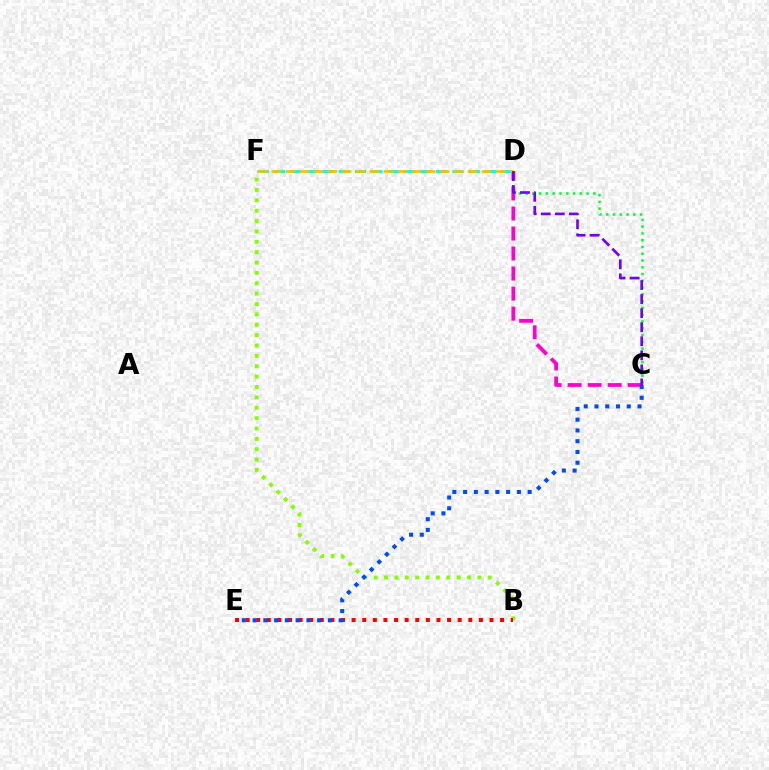{('D', 'F'): [{'color': '#00fff6', 'line_style': 'dashed', 'thickness': 2.21}, {'color': '#ffbd00', 'line_style': 'dashed', 'thickness': 1.9}], ('C', 'D'): [{'color': '#00ff39', 'line_style': 'dotted', 'thickness': 1.84}, {'color': '#ff00cf', 'line_style': 'dashed', 'thickness': 2.72}, {'color': '#7200ff', 'line_style': 'dashed', 'thickness': 1.91}], ('B', 'F'): [{'color': '#84ff00', 'line_style': 'dotted', 'thickness': 2.82}], ('B', 'E'): [{'color': '#ff0000', 'line_style': 'dotted', 'thickness': 2.88}], ('C', 'E'): [{'color': '#004bff', 'line_style': 'dotted', 'thickness': 2.92}]}